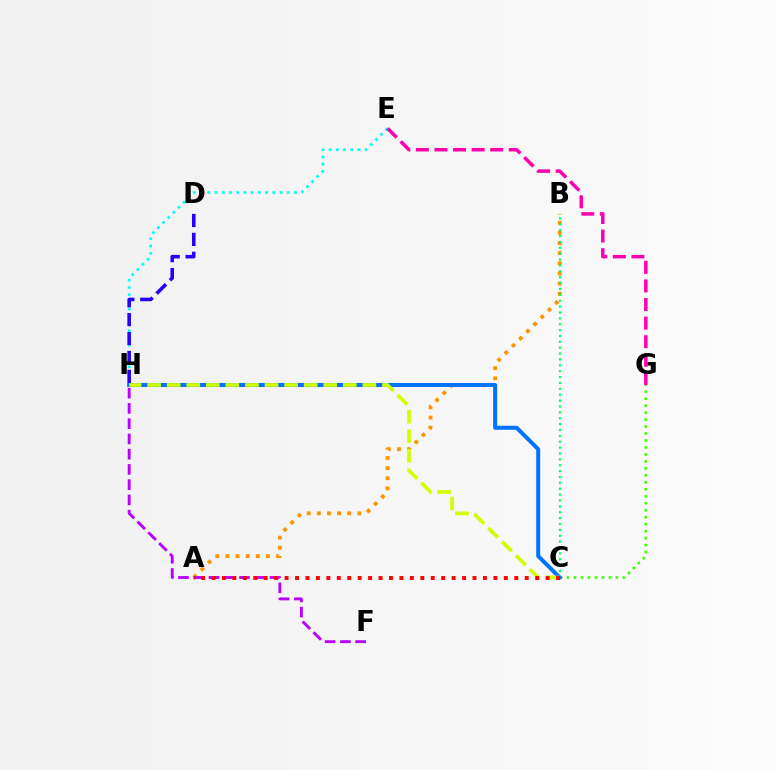{('A', 'B'): [{'color': '#ff9400', 'line_style': 'dotted', 'thickness': 2.75}], ('F', 'H'): [{'color': '#b900ff', 'line_style': 'dashed', 'thickness': 2.07}], ('E', 'H'): [{'color': '#00fff6', 'line_style': 'dotted', 'thickness': 1.96}], ('C', 'G'): [{'color': '#3dff00', 'line_style': 'dotted', 'thickness': 1.89}], ('B', 'C'): [{'color': '#00ff5c', 'line_style': 'dotted', 'thickness': 1.6}], ('C', 'H'): [{'color': '#0074ff', 'line_style': 'solid', 'thickness': 2.89}, {'color': '#d1ff00', 'line_style': 'dashed', 'thickness': 2.66}], ('A', 'C'): [{'color': '#ff0000', 'line_style': 'dotted', 'thickness': 2.84}], ('E', 'G'): [{'color': '#ff00ac', 'line_style': 'dashed', 'thickness': 2.53}], ('D', 'H'): [{'color': '#2500ff', 'line_style': 'dashed', 'thickness': 2.57}]}